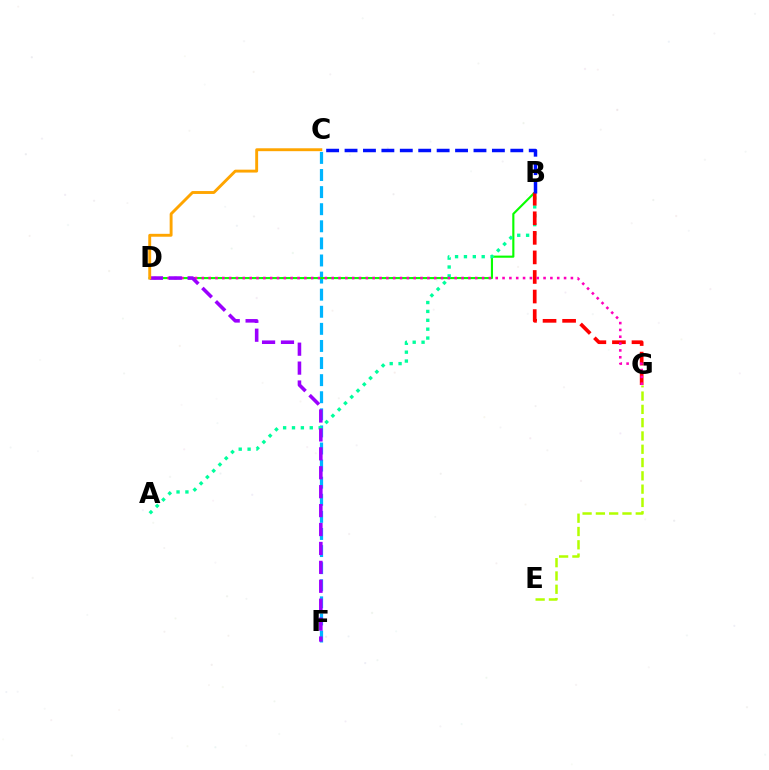{('C', 'F'): [{'color': '#00b5ff', 'line_style': 'dashed', 'thickness': 2.32}], ('B', 'D'): [{'color': '#08ff00', 'line_style': 'solid', 'thickness': 1.54}], ('E', 'G'): [{'color': '#b3ff00', 'line_style': 'dashed', 'thickness': 1.81}], ('A', 'B'): [{'color': '#00ff9d', 'line_style': 'dotted', 'thickness': 2.41}], ('B', 'G'): [{'color': '#ff0000', 'line_style': 'dashed', 'thickness': 2.66}], ('D', 'G'): [{'color': '#ff00bd', 'line_style': 'dotted', 'thickness': 1.86}], ('D', 'F'): [{'color': '#9b00ff', 'line_style': 'dashed', 'thickness': 2.57}], ('B', 'C'): [{'color': '#0010ff', 'line_style': 'dashed', 'thickness': 2.5}], ('C', 'D'): [{'color': '#ffa500', 'line_style': 'solid', 'thickness': 2.08}]}